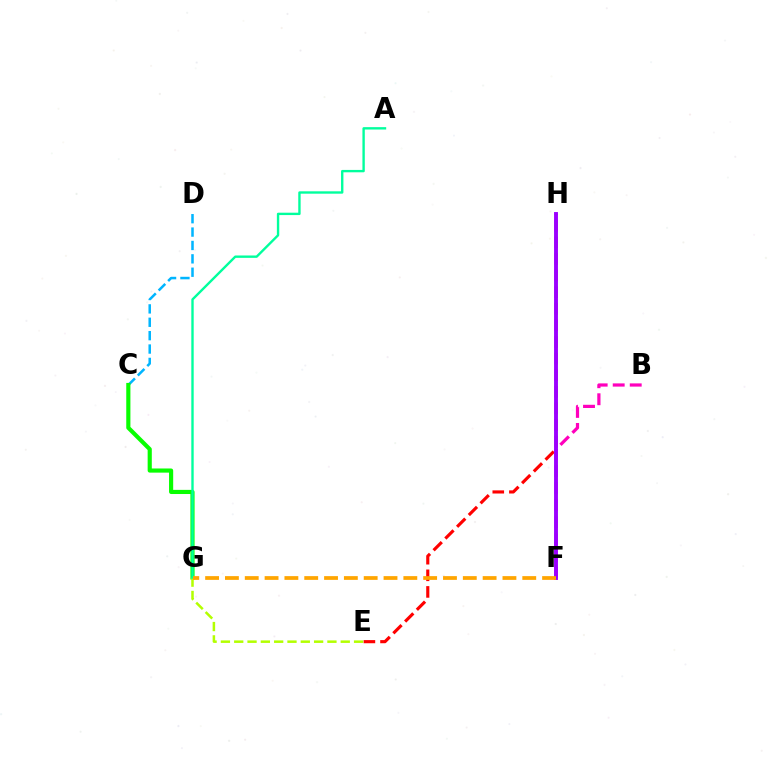{('E', 'H'): [{'color': '#ff0000', 'line_style': 'dashed', 'thickness': 2.26}], ('C', 'D'): [{'color': '#00b5ff', 'line_style': 'dashed', 'thickness': 1.82}], ('F', 'H'): [{'color': '#0010ff', 'line_style': 'dotted', 'thickness': 1.54}, {'color': '#9b00ff', 'line_style': 'solid', 'thickness': 2.8}], ('C', 'G'): [{'color': '#08ff00', 'line_style': 'solid', 'thickness': 2.99}], ('B', 'F'): [{'color': '#ff00bd', 'line_style': 'dashed', 'thickness': 2.31}], ('E', 'G'): [{'color': '#b3ff00', 'line_style': 'dashed', 'thickness': 1.81}], ('A', 'G'): [{'color': '#00ff9d', 'line_style': 'solid', 'thickness': 1.71}], ('F', 'G'): [{'color': '#ffa500', 'line_style': 'dashed', 'thickness': 2.69}]}